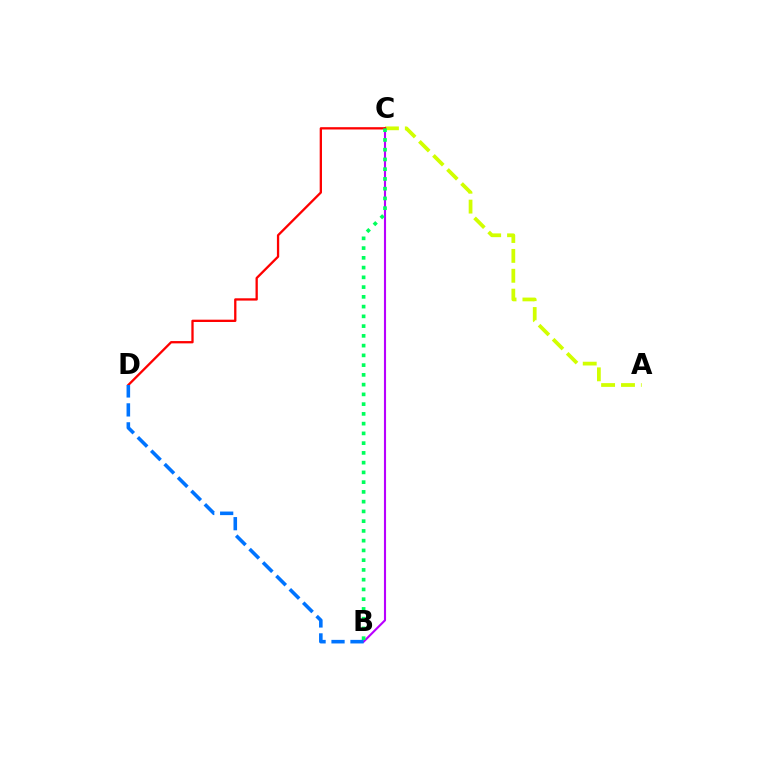{('A', 'C'): [{'color': '#d1ff00', 'line_style': 'dashed', 'thickness': 2.7}], ('B', 'C'): [{'color': '#b900ff', 'line_style': 'solid', 'thickness': 1.53}, {'color': '#00ff5c', 'line_style': 'dotted', 'thickness': 2.65}], ('C', 'D'): [{'color': '#ff0000', 'line_style': 'solid', 'thickness': 1.66}], ('B', 'D'): [{'color': '#0074ff', 'line_style': 'dashed', 'thickness': 2.58}]}